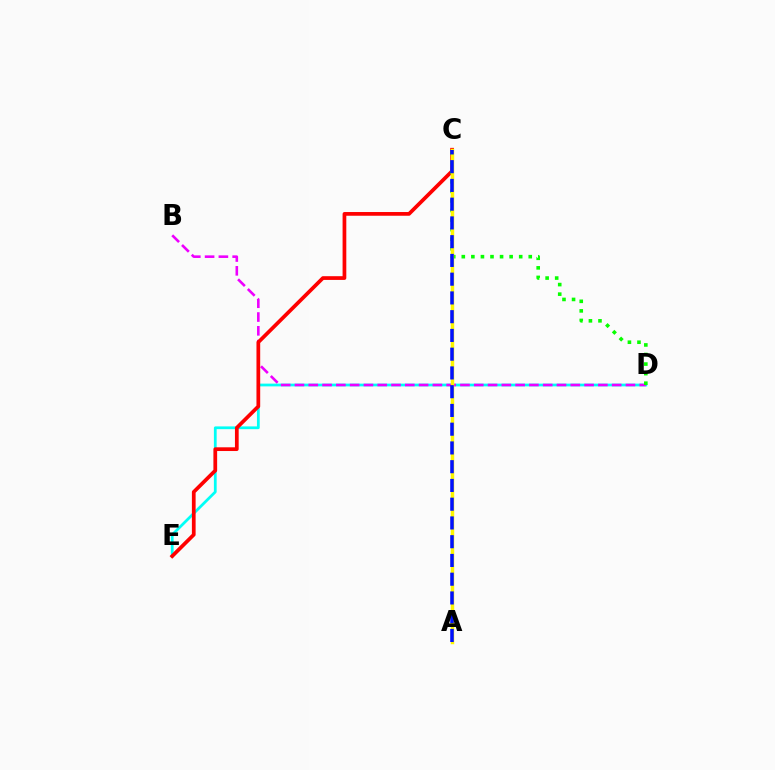{('D', 'E'): [{'color': '#00fff6', 'line_style': 'solid', 'thickness': 1.99}], ('B', 'D'): [{'color': '#ee00ff', 'line_style': 'dashed', 'thickness': 1.87}], ('C', 'E'): [{'color': '#ff0000', 'line_style': 'solid', 'thickness': 2.68}], ('C', 'D'): [{'color': '#08ff00', 'line_style': 'dotted', 'thickness': 2.6}], ('A', 'C'): [{'color': '#fcf500', 'line_style': 'solid', 'thickness': 2.48}, {'color': '#0010ff', 'line_style': 'dashed', 'thickness': 2.55}]}